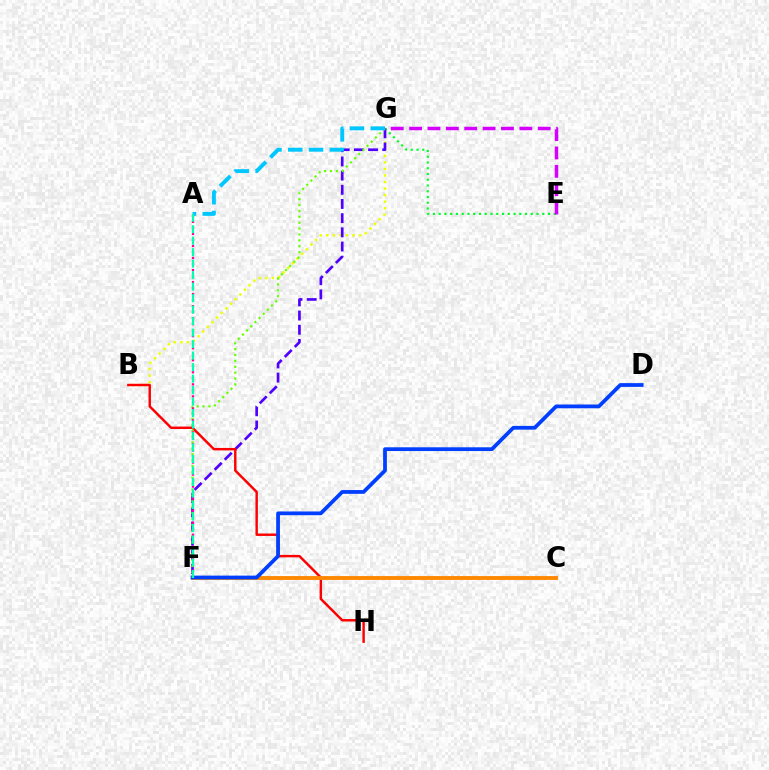{('E', 'G'): [{'color': '#00ff27', 'line_style': 'dotted', 'thickness': 1.56}, {'color': '#d600ff', 'line_style': 'dashed', 'thickness': 2.5}], ('B', 'G'): [{'color': '#eeff00', 'line_style': 'dotted', 'thickness': 1.78}], ('F', 'G'): [{'color': '#4f00ff', 'line_style': 'dashed', 'thickness': 1.93}, {'color': '#66ff00', 'line_style': 'dotted', 'thickness': 1.6}], ('B', 'H'): [{'color': '#ff0000', 'line_style': 'solid', 'thickness': 1.76}], ('C', 'F'): [{'color': '#ff8800', 'line_style': 'solid', 'thickness': 2.79}], ('D', 'F'): [{'color': '#003fff', 'line_style': 'solid', 'thickness': 2.71}], ('A', 'G'): [{'color': '#00c7ff', 'line_style': 'dashed', 'thickness': 2.82}], ('A', 'F'): [{'color': '#ff00a0', 'line_style': 'dotted', 'thickness': 1.63}, {'color': '#00ffaf', 'line_style': 'dashed', 'thickness': 1.56}]}